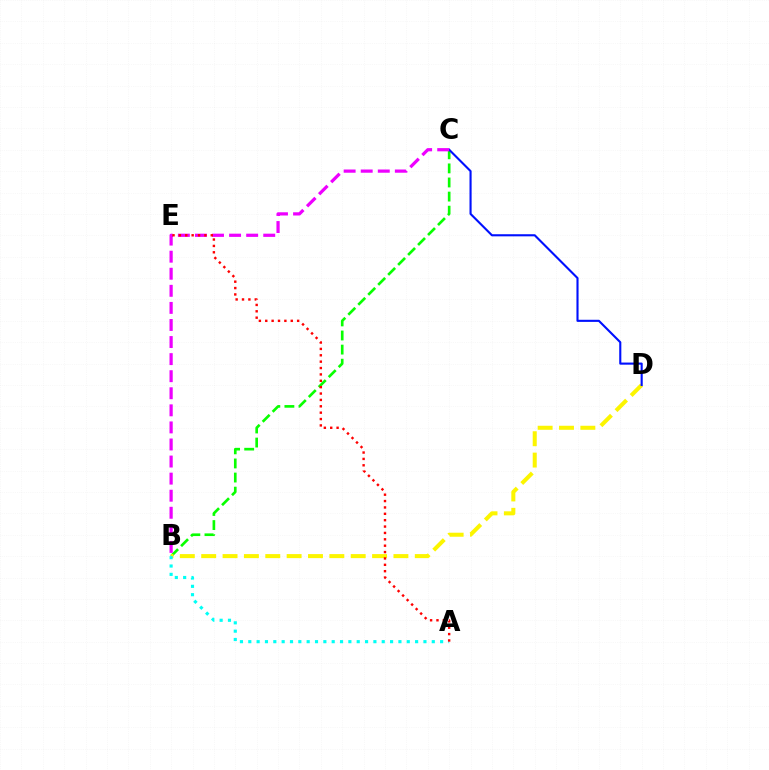{('B', 'C'): [{'color': '#08ff00', 'line_style': 'dashed', 'thickness': 1.91}, {'color': '#ee00ff', 'line_style': 'dashed', 'thickness': 2.32}], ('B', 'D'): [{'color': '#fcf500', 'line_style': 'dashed', 'thickness': 2.9}], ('C', 'D'): [{'color': '#0010ff', 'line_style': 'solid', 'thickness': 1.52}], ('A', 'B'): [{'color': '#00fff6', 'line_style': 'dotted', 'thickness': 2.27}], ('A', 'E'): [{'color': '#ff0000', 'line_style': 'dotted', 'thickness': 1.73}]}